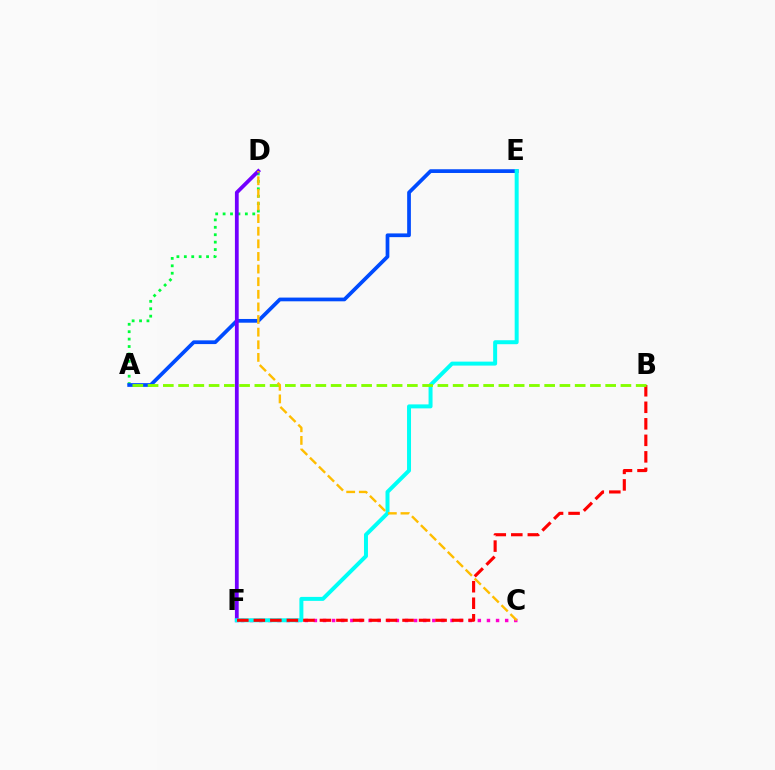{('C', 'F'): [{'color': '#ff00cf', 'line_style': 'dotted', 'thickness': 2.47}], ('A', 'D'): [{'color': '#00ff39', 'line_style': 'dotted', 'thickness': 2.01}], ('A', 'E'): [{'color': '#004bff', 'line_style': 'solid', 'thickness': 2.68}], ('D', 'F'): [{'color': '#7200ff', 'line_style': 'solid', 'thickness': 2.72}], ('E', 'F'): [{'color': '#00fff6', 'line_style': 'solid', 'thickness': 2.86}], ('B', 'F'): [{'color': '#ff0000', 'line_style': 'dashed', 'thickness': 2.24}], ('A', 'B'): [{'color': '#84ff00', 'line_style': 'dashed', 'thickness': 2.07}], ('C', 'D'): [{'color': '#ffbd00', 'line_style': 'dashed', 'thickness': 1.71}]}